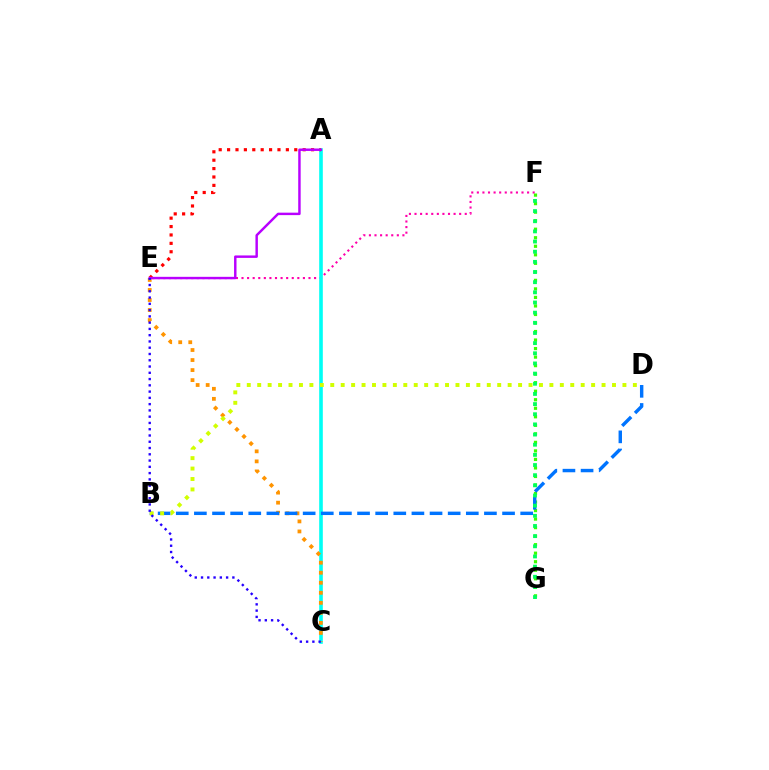{('E', 'F'): [{'color': '#ff00ac', 'line_style': 'dotted', 'thickness': 1.52}], ('A', 'C'): [{'color': '#00fff6', 'line_style': 'solid', 'thickness': 2.6}], ('A', 'E'): [{'color': '#ff0000', 'line_style': 'dotted', 'thickness': 2.28}, {'color': '#b900ff', 'line_style': 'solid', 'thickness': 1.76}], ('C', 'E'): [{'color': '#ff9400', 'line_style': 'dotted', 'thickness': 2.73}, {'color': '#2500ff', 'line_style': 'dotted', 'thickness': 1.7}], ('F', 'G'): [{'color': '#3dff00', 'line_style': 'dotted', 'thickness': 2.32}, {'color': '#00ff5c', 'line_style': 'dotted', 'thickness': 2.76}], ('B', 'D'): [{'color': '#0074ff', 'line_style': 'dashed', 'thickness': 2.46}, {'color': '#d1ff00', 'line_style': 'dotted', 'thickness': 2.84}]}